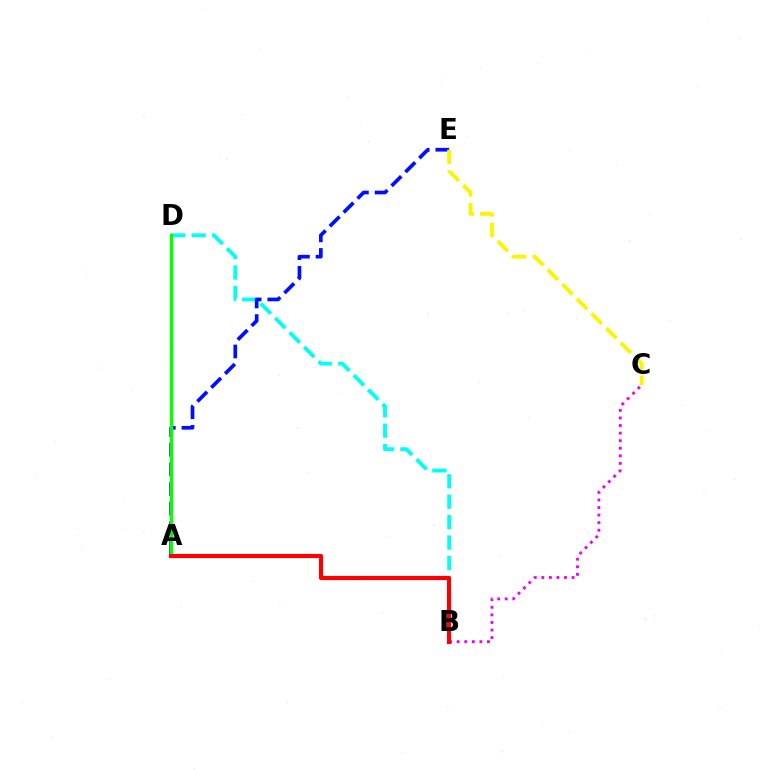{('B', 'D'): [{'color': '#00fff6', 'line_style': 'dashed', 'thickness': 2.78}], ('A', 'E'): [{'color': '#0010ff', 'line_style': 'dashed', 'thickness': 2.67}], ('B', 'C'): [{'color': '#ee00ff', 'line_style': 'dotted', 'thickness': 2.06}], ('A', 'D'): [{'color': '#08ff00', 'line_style': 'solid', 'thickness': 2.41}], ('A', 'B'): [{'color': '#ff0000', 'line_style': 'solid', 'thickness': 3.0}], ('C', 'E'): [{'color': '#fcf500', 'line_style': 'dashed', 'thickness': 2.81}]}